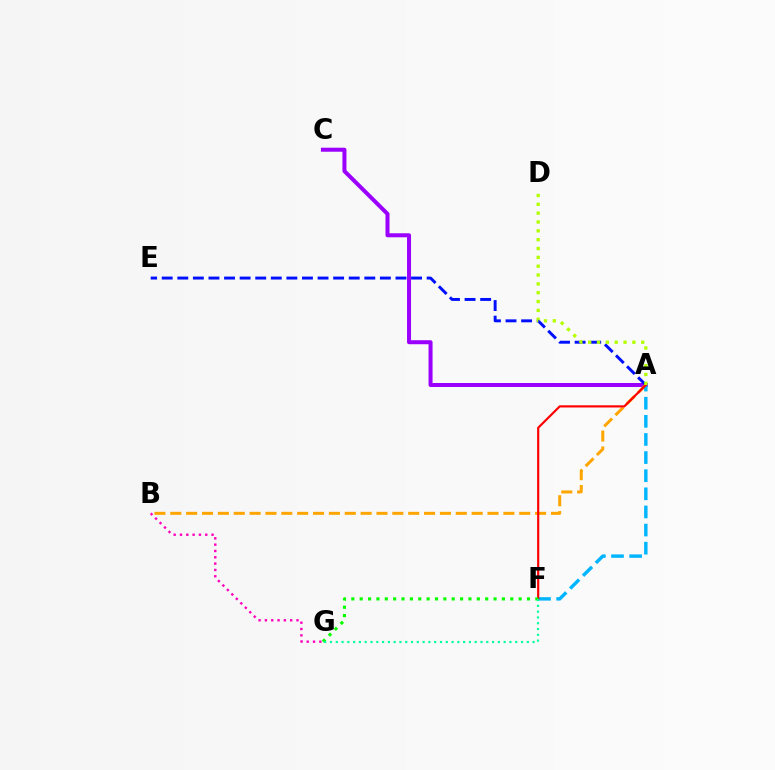{('A', 'C'): [{'color': '#9b00ff', 'line_style': 'solid', 'thickness': 2.89}], ('A', 'E'): [{'color': '#0010ff', 'line_style': 'dashed', 'thickness': 2.12}], ('A', 'B'): [{'color': '#ffa500', 'line_style': 'dashed', 'thickness': 2.15}], ('A', 'F'): [{'color': '#00b5ff', 'line_style': 'dashed', 'thickness': 2.46}, {'color': '#ff0000', 'line_style': 'solid', 'thickness': 1.57}], ('F', 'G'): [{'color': '#08ff00', 'line_style': 'dotted', 'thickness': 2.27}, {'color': '#00ff9d', 'line_style': 'dotted', 'thickness': 1.57}], ('B', 'G'): [{'color': '#ff00bd', 'line_style': 'dotted', 'thickness': 1.72}], ('A', 'D'): [{'color': '#b3ff00', 'line_style': 'dotted', 'thickness': 2.4}]}